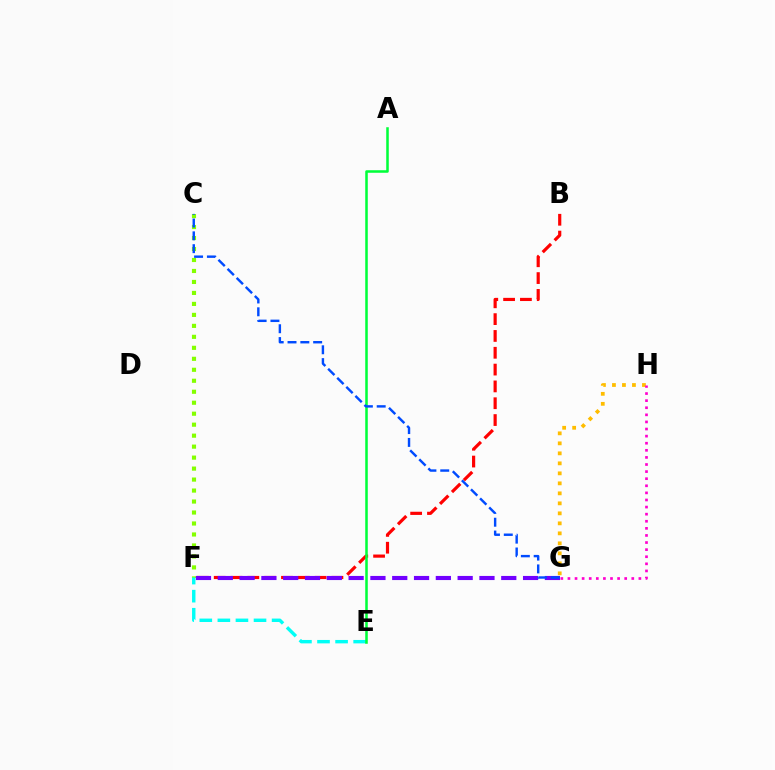{('B', 'F'): [{'color': '#ff0000', 'line_style': 'dashed', 'thickness': 2.29}], ('C', 'F'): [{'color': '#84ff00', 'line_style': 'dotted', 'thickness': 2.98}], ('G', 'H'): [{'color': '#ffbd00', 'line_style': 'dotted', 'thickness': 2.72}, {'color': '#ff00cf', 'line_style': 'dotted', 'thickness': 1.93}], ('F', 'G'): [{'color': '#7200ff', 'line_style': 'dashed', 'thickness': 2.96}], ('E', 'F'): [{'color': '#00fff6', 'line_style': 'dashed', 'thickness': 2.46}], ('A', 'E'): [{'color': '#00ff39', 'line_style': 'solid', 'thickness': 1.83}], ('C', 'G'): [{'color': '#004bff', 'line_style': 'dashed', 'thickness': 1.74}]}